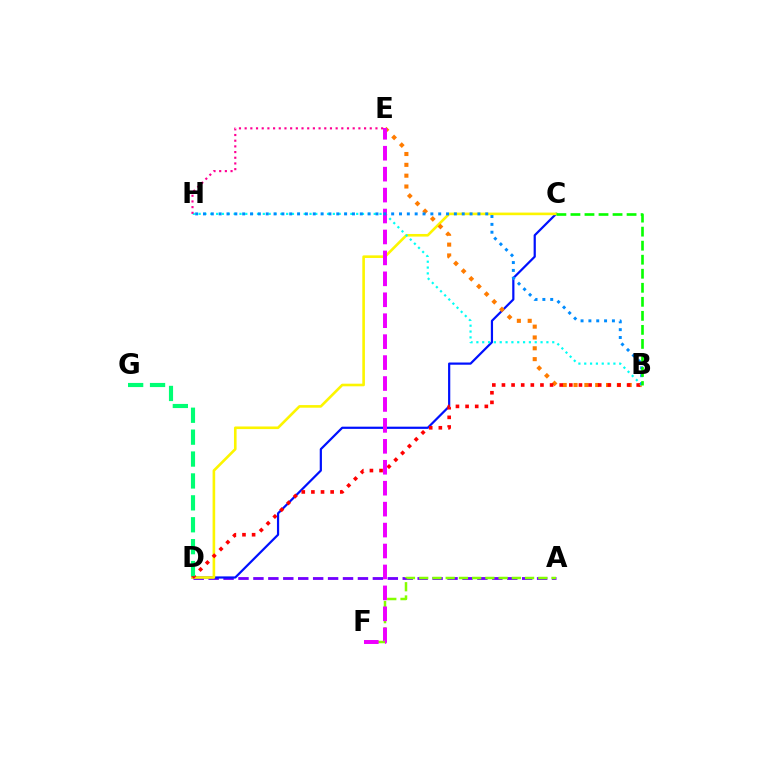{('A', 'D'): [{'color': '#7200ff', 'line_style': 'dashed', 'thickness': 2.03}], ('C', 'D'): [{'color': '#0010ff', 'line_style': 'solid', 'thickness': 1.59}, {'color': '#fcf500', 'line_style': 'solid', 'thickness': 1.88}], ('B', 'E'): [{'color': '#ff7c00', 'line_style': 'dotted', 'thickness': 2.94}], ('B', 'D'): [{'color': '#ff0000', 'line_style': 'dotted', 'thickness': 2.62}], ('A', 'F'): [{'color': '#84ff00', 'line_style': 'dashed', 'thickness': 1.8}], ('D', 'G'): [{'color': '#00ff74', 'line_style': 'dashed', 'thickness': 2.98}], ('B', 'H'): [{'color': '#00fff6', 'line_style': 'dotted', 'thickness': 1.59}, {'color': '#008cff', 'line_style': 'dotted', 'thickness': 2.13}], ('E', 'F'): [{'color': '#ee00ff', 'line_style': 'dashed', 'thickness': 2.84}], ('E', 'H'): [{'color': '#ff0094', 'line_style': 'dotted', 'thickness': 1.55}], ('B', 'C'): [{'color': '#08ff00', 'line_style': 'dashed', 'thickness': 1.91}]}